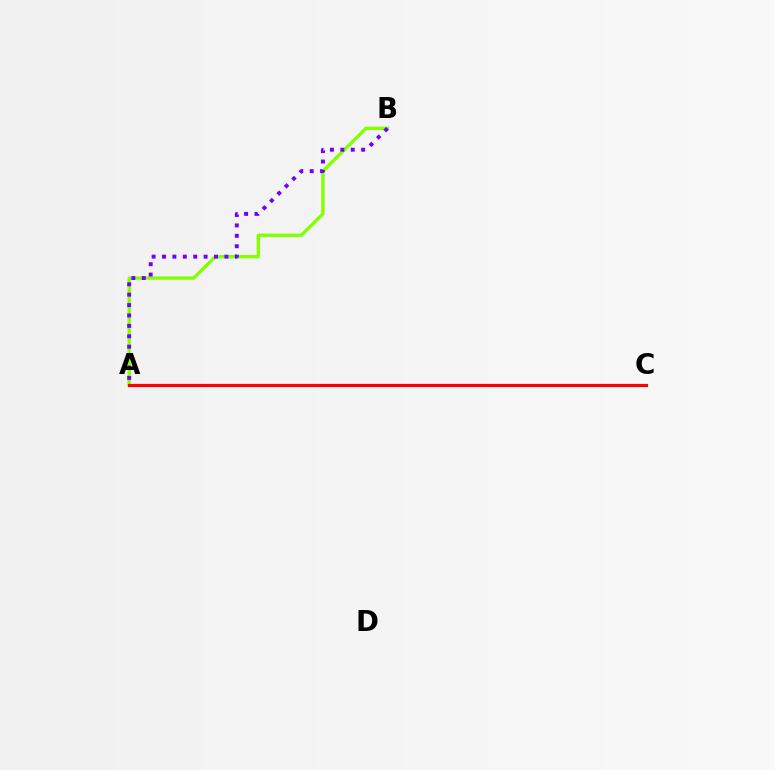{('A', 'C'): [{'color': '#00fff6', 'line_style': 'dashed', 'thickness': 1.81}, {'color': '#ff0000', 'line_style': 'solid', 'thickness': 2.28}], ('A', 'B'): [{'color': '#84ff00', 'line_style': 'solid', 'thickness': 2.4}, {'color': '#7200ff', 'line_style': 'dotted', 'thickness': 2.83}]}